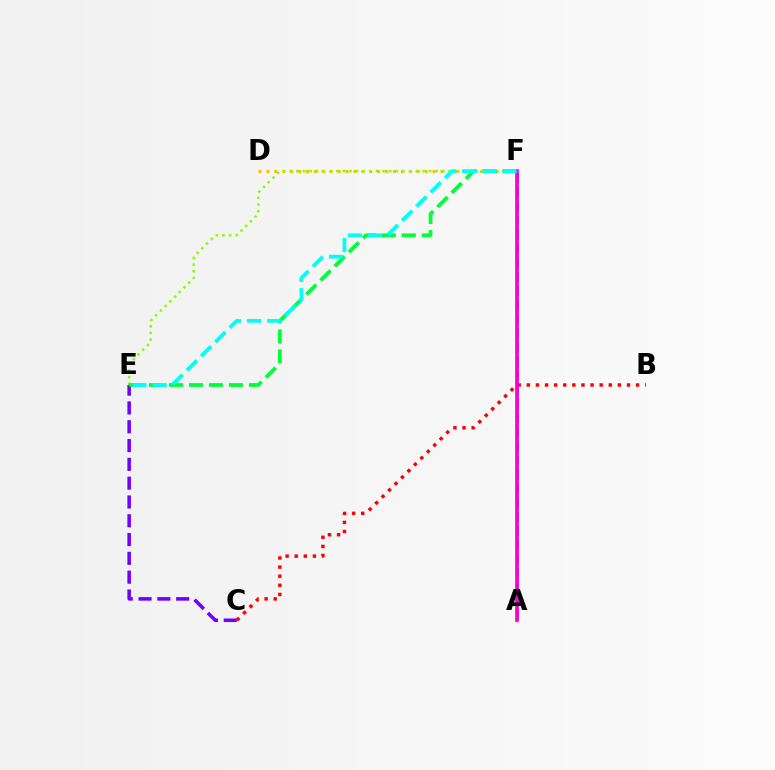{('A', 'F'): [{'color': '#004bff', 'line_style': 'dashed', 'thickness': 1.92}, {'color': '#ff00cf', 'line_style': 'solid', 'thickness': 2.67}], ('D', 'F'): [{'color': '#ffbd00', 'line_style': 'dotted', 'thickness': 2.15}], ('C', 'E'): [{'color': '#7200ff', 'line_style': 'dashed', 'thickness': 2.55}], ('E', 'F'): [{'color': '#84ff00', 'line_style': 'dotted', 'thickness': 1.8}, {'color': '#00ff39', 'line_style': 'dashed', 'thickness': 2.71}, {'color': '#00fff6', 'line_style': 'dashed', 'thickness': 2.74}], ('B', 'C'): [{'color': '#ff0000', 'line_style': 'dotted', 'thickness': 2.47}]}